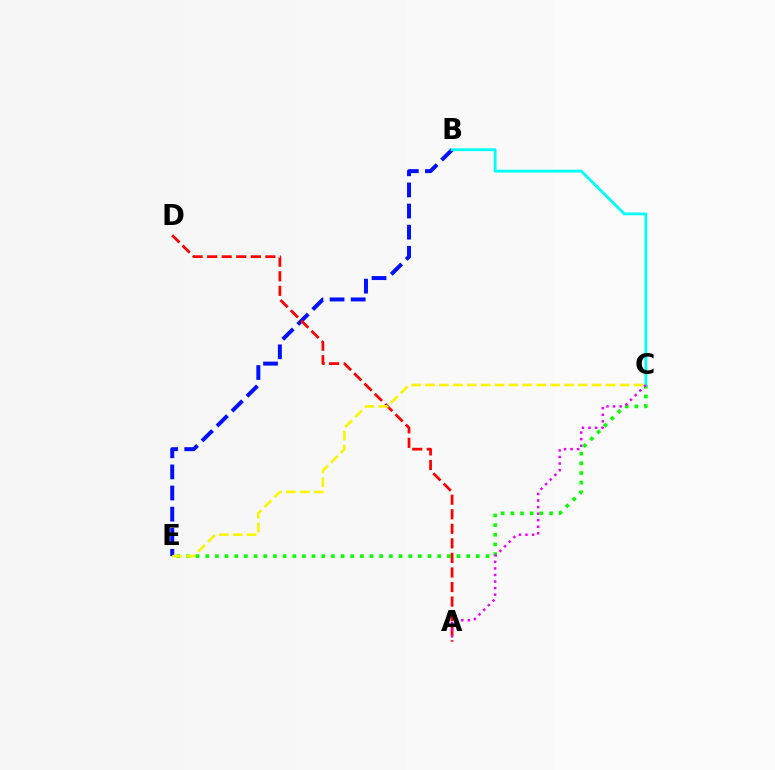{('C', 'E'): [{'color': '#08ff00', 'line_style': 'dotted', 'thickness': 2.63}, {'color': '#fcf500', 'line_style': 'dashed', 'thickness': 1.89}], ('B', 'E'): [{'color': '#0010ff', 'line_style': 'dashed', 'thickness': 2.87}], ('A', 'D'): [{'color': '#ff0000', 'line_style': 'dashed', 'thickness': 1.98}], ('B', 'C'): [{'color': '#00fff6', 'line_style': 'solid', 'thickness': 2.02}], ('A', 'C'): [{'color': '#ee00ff', 'line_style': 'dotted', 'thickness': 1.78}]}